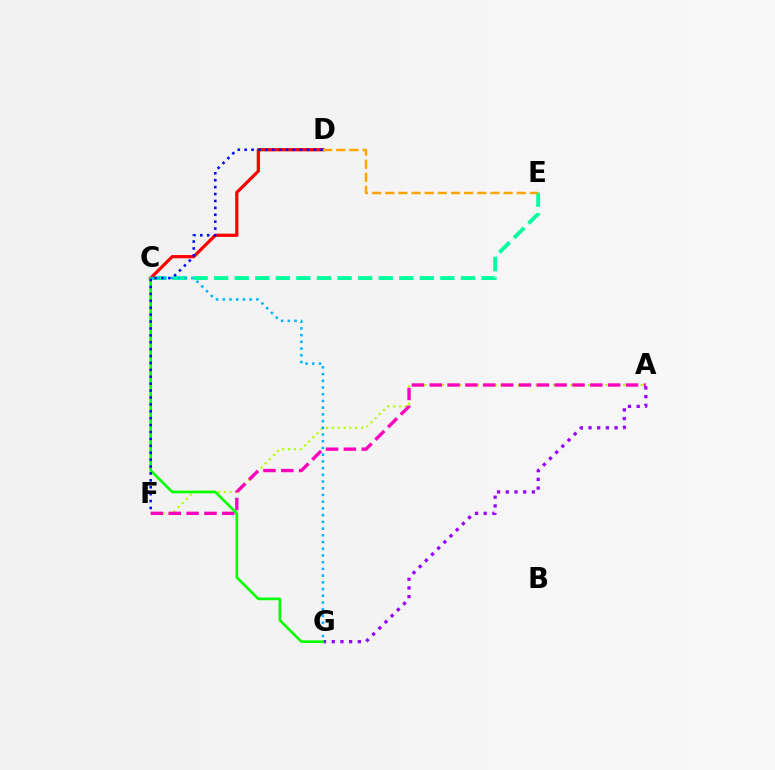{('C', 'E'): [{'color': '#00ff9d', 'line_style': 'dashed', 'thickness': 2.79}], ('A', 'F'): [{'color': '#b3ff00', 'line_style': 'dotted', 'thickness': 1.59}, {'color': '#ff00bd', 'line_style': 'dashed', 'thickness': 2.42}], ('C', 'D'): [{'color': '#ff0000', 'line_style': 'solid', 'thickness': 2.33}], ('D', 'E'): [{'color': '#ffa500', 'line_style': 'dashed', 'thickness': 1.79}], ('A', 'G'): [{'color': '#9b00ff', 'line_style': 'dotted', 'thickness': 2.36}], ('C', 'G'): [{'color': '#08ff00', 'line_style': 'solid', 'thickness': 1.91}, {'color': '#00b5ff', 'line_style': 'dotted', 'thickness': 1.83}], ('D', 'F'): [{'color': '#0010ff', 'line_style': 'dotted', 'thickness': 1.88}]}